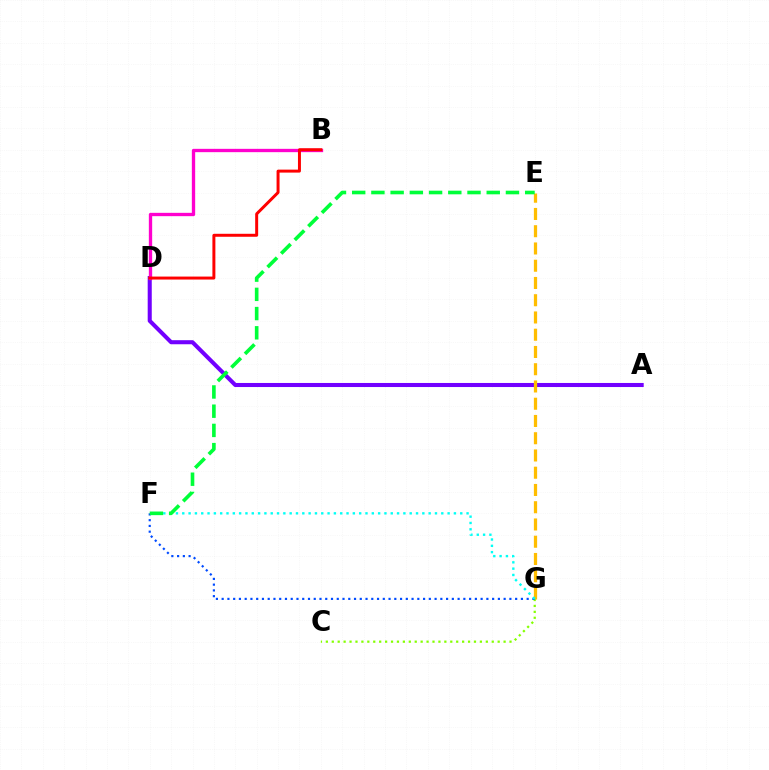{('A', 'D'): [{'color': '#7200ff', 'line_style': 'solid', 'thickness': 2.92}], ('B', 'D'): [{'color': '#ff00cf', 'line_style': 'solid', 'thickness': 2.4}, {'color': '#ff0000', 'line_style': 'solid', 'thickness': 2.14}], ('E', 'G'): [{'color': '#ffbd00', 'line_style': 'dashed', 'thickness': 2.34}], ('C', 'G'): [{'color': '#84ff00', 'line_style': 'dotted', 'thickness': 1.61}], ('F', 'G'): [{'color': '#004bff', 'line_style': 'dotted', 'thickness': 1.56}, {'color': '#00fff6', 'line_style': 'dotted', 'thickness': 1.72}], ('E', 'F'): [{'color': '#00ff39', 'line_style': 'dashed', 'thickness': 2.61}]}